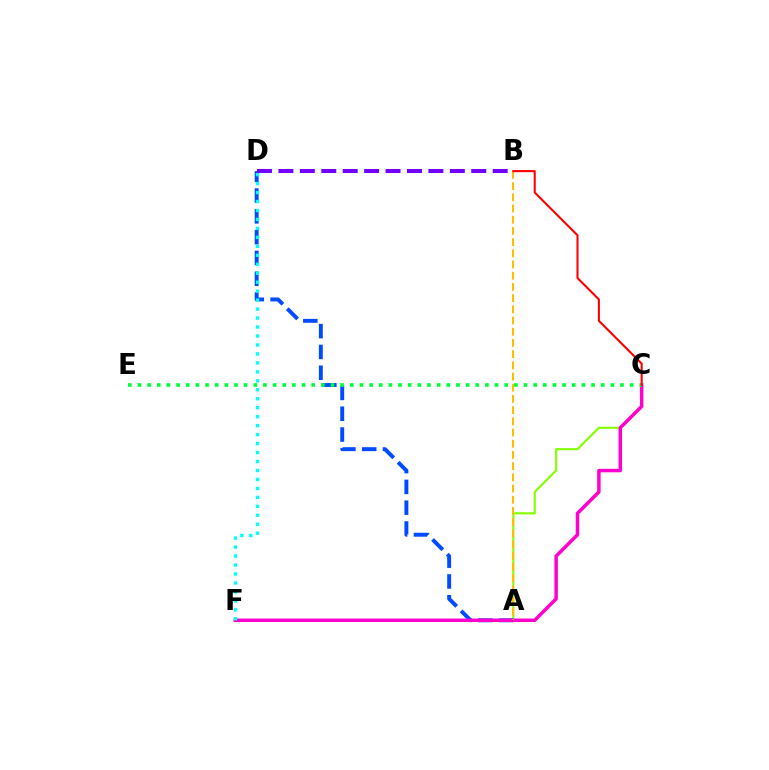{('A', 'C'): [{'color': '#84ff00', 'line_style': 'solid', 'thickness': 1.53}], ('A', 'D'): [{'color': '#004bff', 'line_style': 'dashed', 'thickness': 2.83}], ('C', 'F'): [{'color': '#ff00cf', 'line_style': 'solid', 'thickness': 2.5}], ('D', 'F'): [{'color': '#00fff6', 'line_style': 'dotted', 'thickness': 2.44}], ('C', 'E'): [{'color': '#00ff39', 'line_style': 'dotted', 'thickness': 2.62}], ('A', 'B'): [{'color': '#ffbd00', 'line_style': 'dashed', 'thickness': 1.52}], ('B', 'D'): [{'color': '#7200ff', 'line_style': 'dashed', 'thickness': 2.91}], ('B', 'C'): [{'color': '#ff0000', 'line_style': 'solid', 'thickness': 1.5}]}